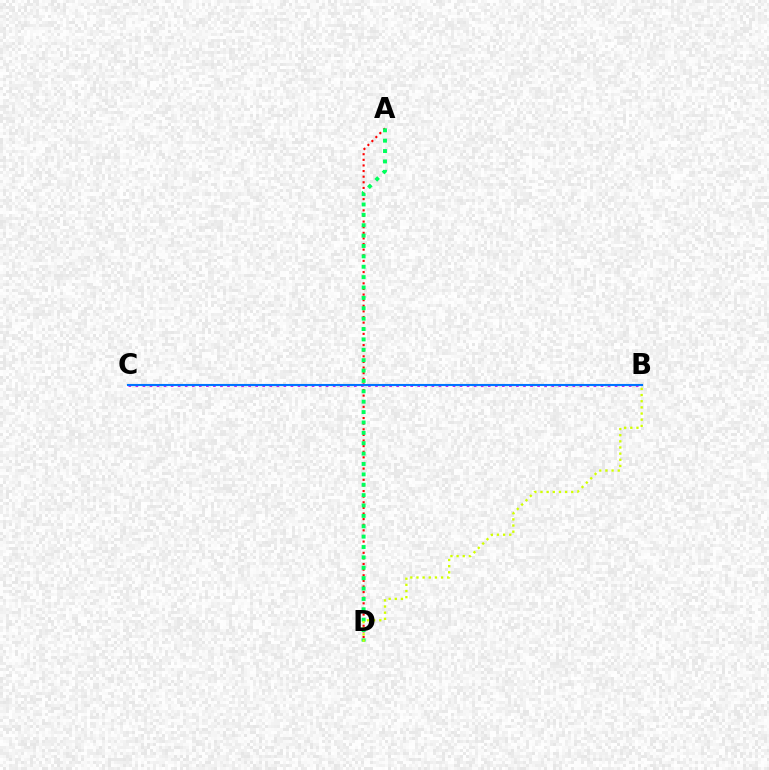{('A', 'D'): [{'color': '#ff0000', 'line_style': 'dotted', 'thickness': 1.53}, {'color': '#00ff5c', 'line_style': 'dotted', 'thickness': 2.82}], ('B', 'C'): [{'color': '#b900ff', 'line_style': 'dotted', 'thickness': 1.91}, {'color': '#0074ff', 'line_style': 'solid', 'thickness': 1.52}], ('B', 'D'): [{'color': '#d1ff00', 'line_style': 'dotted', 'thickness': 1.67}]}